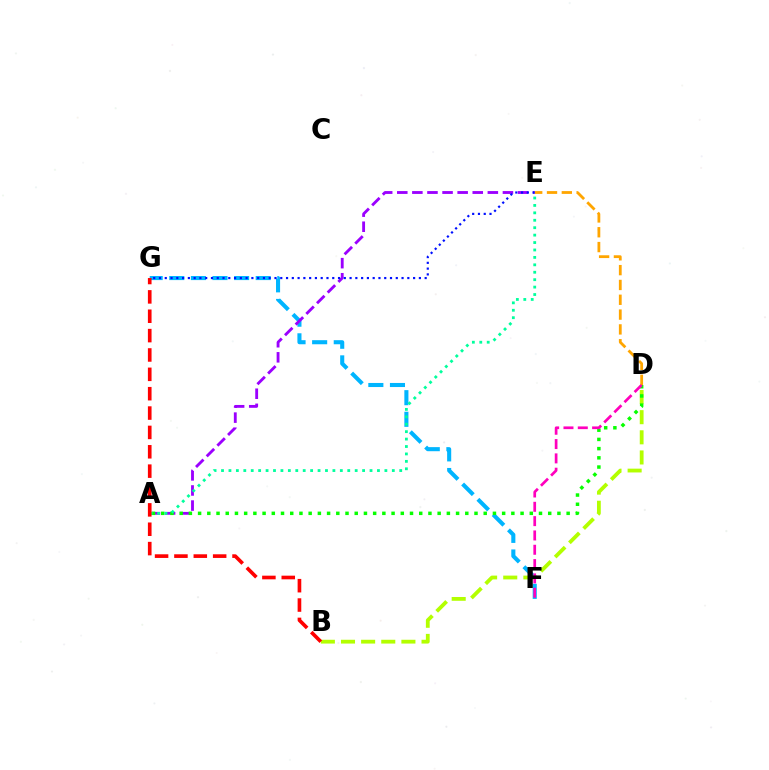{('F', 'G'): [{'color': '#00b5ff', 'line_style': 'dashed', 'thickness': 2.94}], ('B', 'D'): [{'color': '#b3ff00', 'line_style': 'dashed', 'thickness': 2.74}], ('A', 'E'): [{'color': '#9b00ff', 'line_style': 'dashed', 'thickness': 2.05}, {'color': '#00ff9d', 'line_style': 'dotted', 'thickness': 2.02}], ('A', 'D'): [{'color': '#08ff00', 'line_style': 'dotted', 'thickness': 2.5}], ('D', 'E'): [{'color': '#ffa500', 'line_style': 'dashed', 'thickness': 2.01}], ('E', 'G'): [{'color': '#0010ff', 'line_style': 'dotted', 'thickness': 1.57}], ('D', 'F'): [{'color': '#ff00bd', 'line_style': 'dashed', 'thickness': 1.95}], ('B', 'G'): [{'color': '#ff0000', 'line_style': 'dashed', 'thickness': 2.63}]}